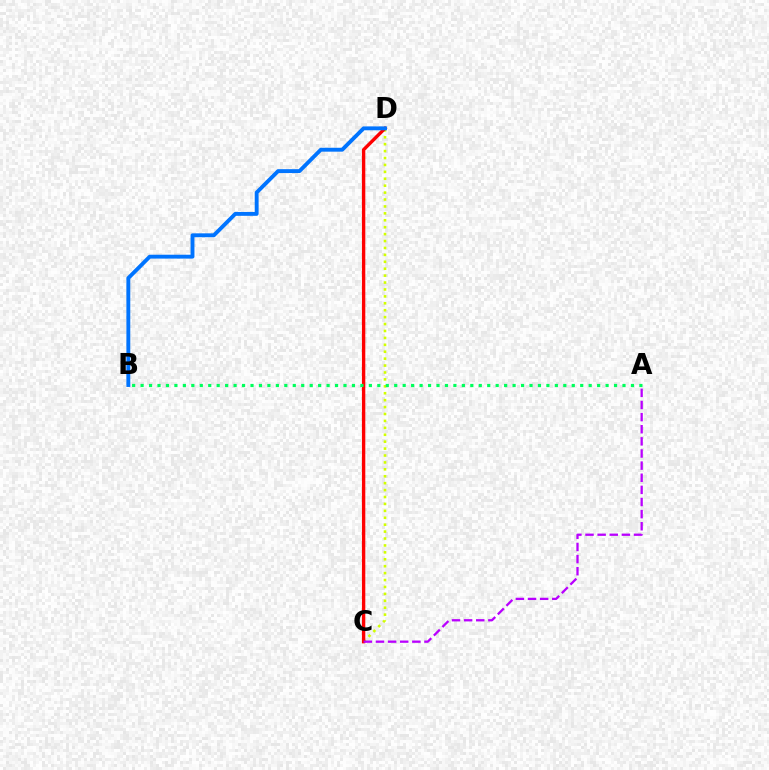{('C', 'D'): [{'color': '#d1ff00', 'line_style': 'dotted', 'thickness': 1.88}, {'color': '#ff0000', 'line_style': 'solid', 'thickness': 2.42}], ('B', 'D'): [{'color': '#0074ff', 'line_style': 'solid', 'thickness': 2.79}], ('A', 'B'): [{'color': '#00ff5c', 'line_style': 'dotted', 'thickness': 2.3}], ('A', 'C'): [{'color': '#b900ff', 'line_style': 'dashed', 'thickness': 1.65}]}